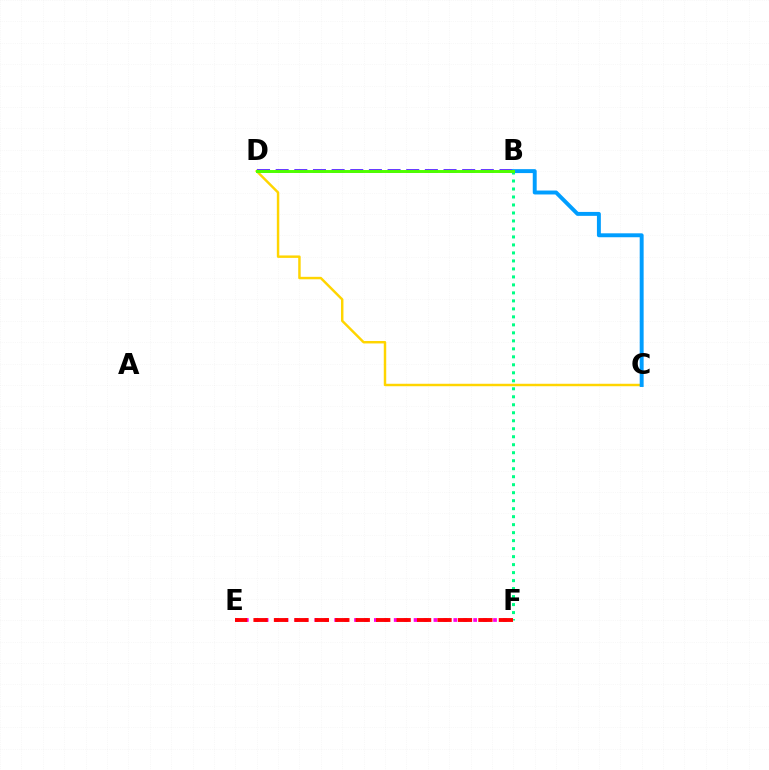{('E', 'F'): [{'color': '#ff00ed', 'line_style': 'dotted', 'thickness': 2.7}, {'color': '#ff0000', 'line_style': 'dashed', 'thickness': 2.78}], ('C', 'D'): [{'color': '#ffd500', 'line_style': 'solid', 'thickness': 1.77}], ('B', 'D'): [{'color': '#3700ff', 'line_style': 'dashed', 'thickness': 2.53}, {'color': '#4fff00', 'line_style': 'solid', 'thickness': 2.13}], ('B', 'F'): [{'color': '#00ff86', 'line_style': 'dotted', 'thickness': 2.17}], ('B', 'C'): [{'color': '#009eff', 'line_style': 'solid', 'thickness': 2.83}]}